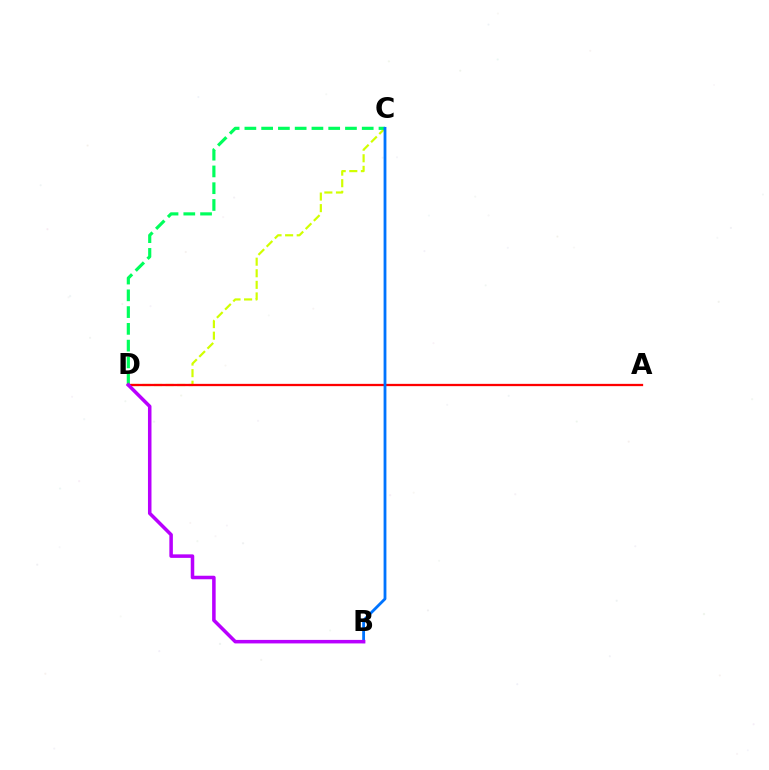{('C', 'D'): [{'color': '#d1ff00', 'line_style': 'dashed', 'thickness': 1.57}, {'color': '#00ff5c', 'line_style': 'dashed', 'thickness': 2.28}], ('A', 'D'): [{'color': '#ff0000', 'line_style': 'solid', 'thickness': 1.64}], ('B', 'C'): [{'color': '#0074ff', 'line_style': 'solid', 'thickness': 2.02}], ('B', 'D'): [{'color': '#b900ff', 'line_style': 'solid', 'thickness': 2.54}]}